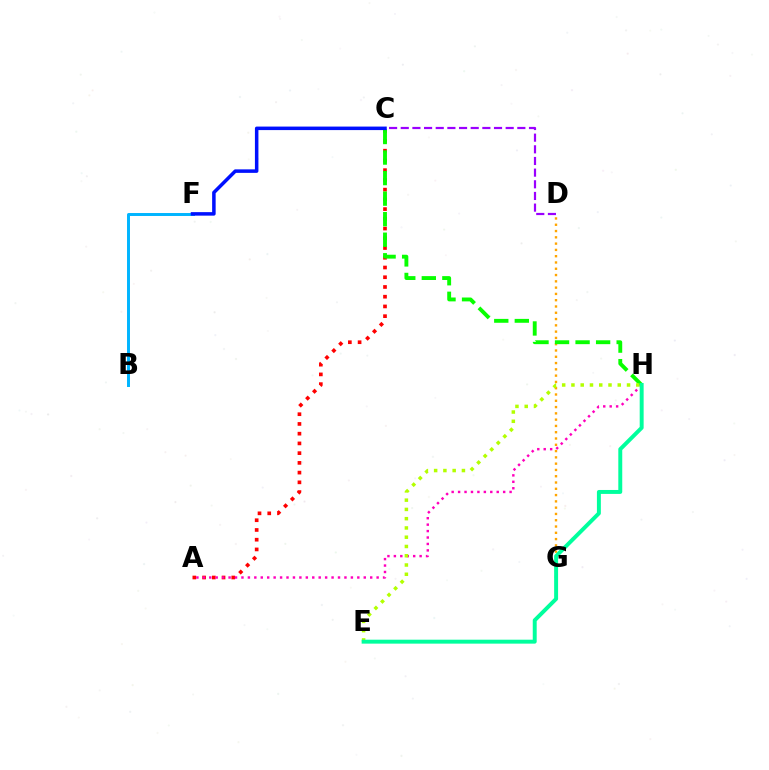{('D', 'G'): [{'color': '#ffa500', 'line_style': 'dotted', 'thickness': 1.71}], ('A', 'C'): [{'color': '#ff0000', 'line_style': 'dotted', 'thickness': 2.64}], ('C', 'H'): [{'color': '#08ff00', 'line_style': 'dashed', 'thickness': 2.79}], ('B', 'F'): [{'color': '#00b5ff', 'line_style': 'solid', 'thickness': 2.13}], ('A', 'H'): [{'color': '#ff00bd', 'line_style': 'dotted', 'thickness': 1.75}], ('C', 'D'): [{'color': '#9b00ff', 'line_style': 'dashed', 'thickness': 1.58}], ('C', 'F'): [{'color': '#0010ff', 'line_style': 'solid', 'thickness': 2.53}], ('E', 'H'): [{'color': '#b3ff00', 'line_style': 'dotted', 'thickness': 2.52}, {'color': '#00ff9d', 'line_style': 'solid', 'thickness': 2.84}]}